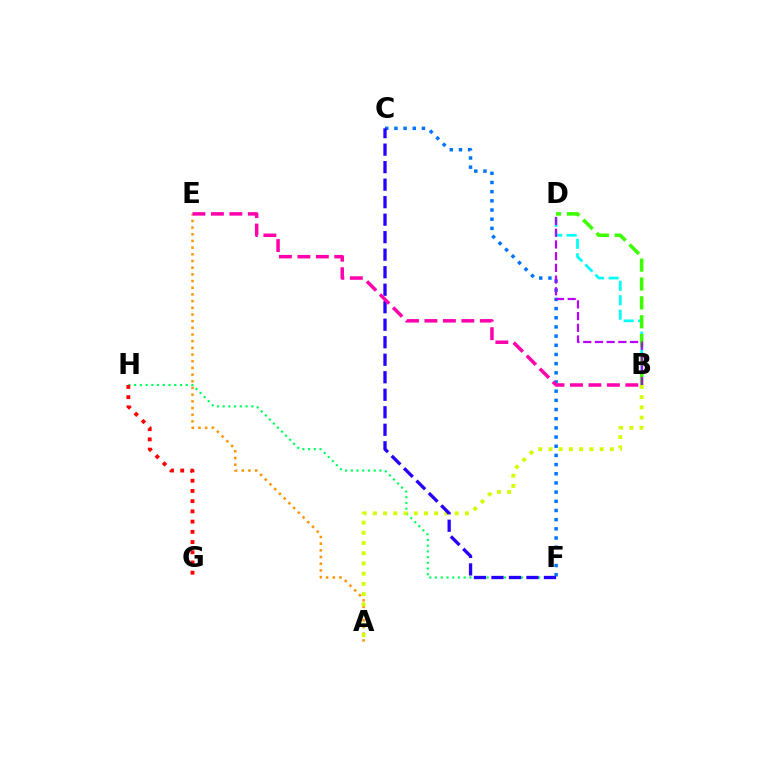{('B', 'D'): [{'color': '#00fff6', 'line_style': 'dashed', 'thickness': 1.96}, {'color': '#3dff00', 'line_style': 'dashed', 'thickness': 2.57}, {'color': '#b900ff', 'line_style': 'dashed', 'thickness': 1.59}], ('C', 'F'): [{'color': '#0074ff', 'line_style': 'dotted', 'thickness': 2.49}, {'color': '#2500ff', 'line_style': 'dashed', 'thickness': 2.38}], ('A', 'E'): [{'color': '#ff9400', 'line_style': 'dotted', 'thickness': 1.82}], ('F', 'H'): [{'color': '#00ff5c', 'line_style': 'dotted', 'thickness': 1.56}], ('A', 'B'): [{'color': '#d1ff00', 'line_style': 'dotted', 'thickness': 2.78}], ('G', 'H'): [{'color': '#ff0000', 'line_style': 'dotted', 'thickness': 2.78}], ('B', 'E'): [{'color': '#ff00ac', 'line_style': 'dashed', 'thickness': 2.51}]}